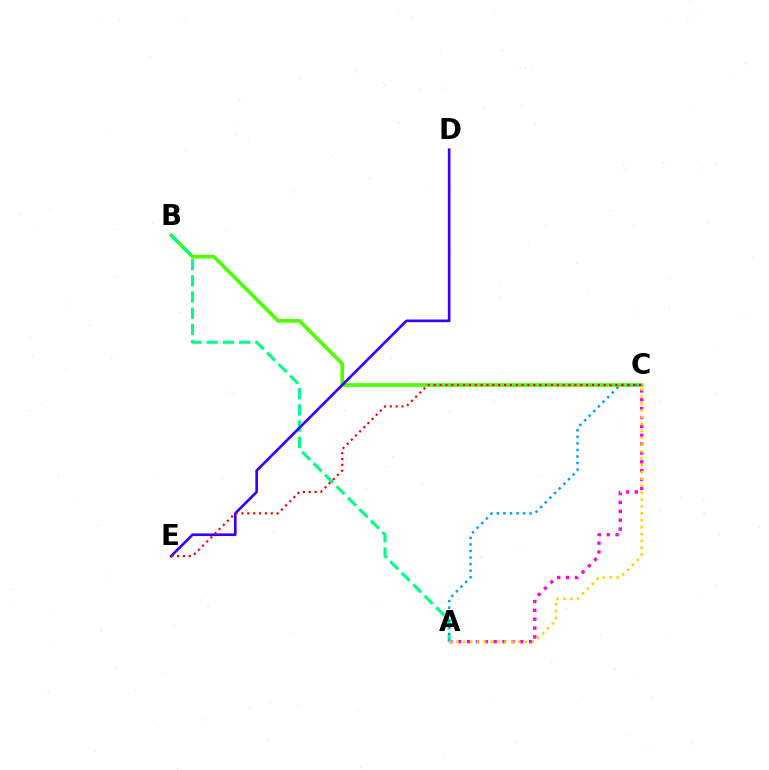{('B', 'C'): [{'color': '#4fff00', 'line_style': 'solid', 'thickness': 2.66}], ('A', 'B'): [{'color': '#00ff86', 'line_style': 'dashed', 'thickness': 2.2}], ('D', 'E'): [{'color': '#3700ff', 'line_style': 'solid', 'thickness': 1.91}], ('A', 'C'): [{'color': '#ff00ed', 'line_style': 'dotted', 'thickness': 2.41}, {'color': '#009eff', 'line_style': 'dotted', 'thickness': 1.78}, {'color': '#ffd500', 'line_style': 'dotted', 'thickness': 1.87}], ('C', 'E'): [{'color': '#ff0000', 'line_style': 'dotted', 'thickness': 1.59}]}